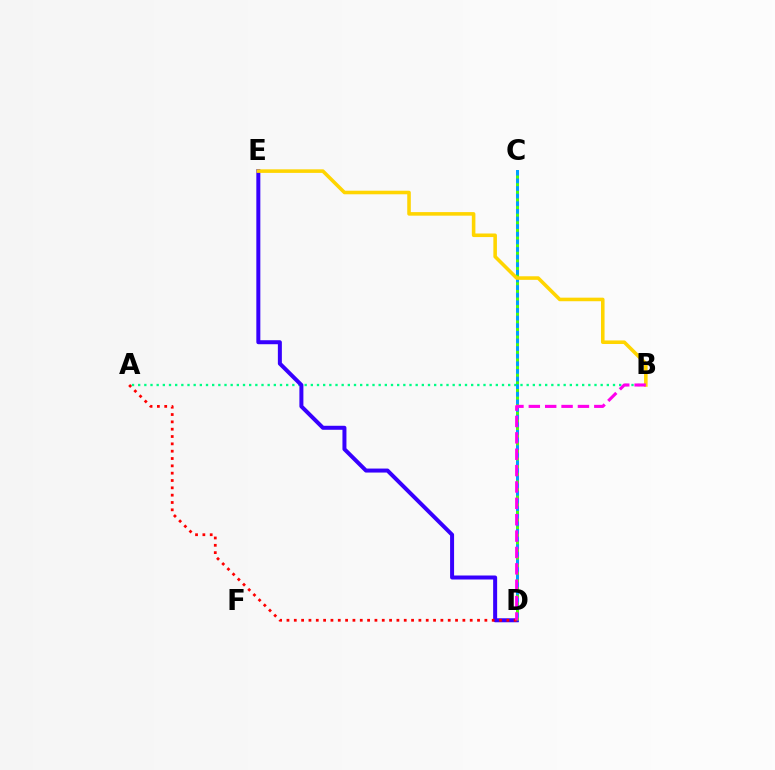{('A', 'B'): [{'color': '#00ff86', 'line_style': 'dotted', 'thickness': 1.68}], ('C', 'D'): [{'color': '#009eff', 'line_style': 'solid', 'thickness': 2.15}, {'color': '#4fff00', 'line_style': 'dotted', 'thickness': 2.07}], ('D', 'E'): [{'color': '#3700ff', 'line_style': 'solid', 'thickness': 2.88}], ('A', 'D'): [{'color': '#ff0000', 'line_style': 'dotted', 'thickness': 1.99}], ('B', 'E'): [{'color': '#ffd500', 'line_style': 'solid', 'thickness': 2.57}], ('B', 'D'): [{'color': '#ff00ed', 'line_style': 'dashed', 'thickness': 2.22}]}